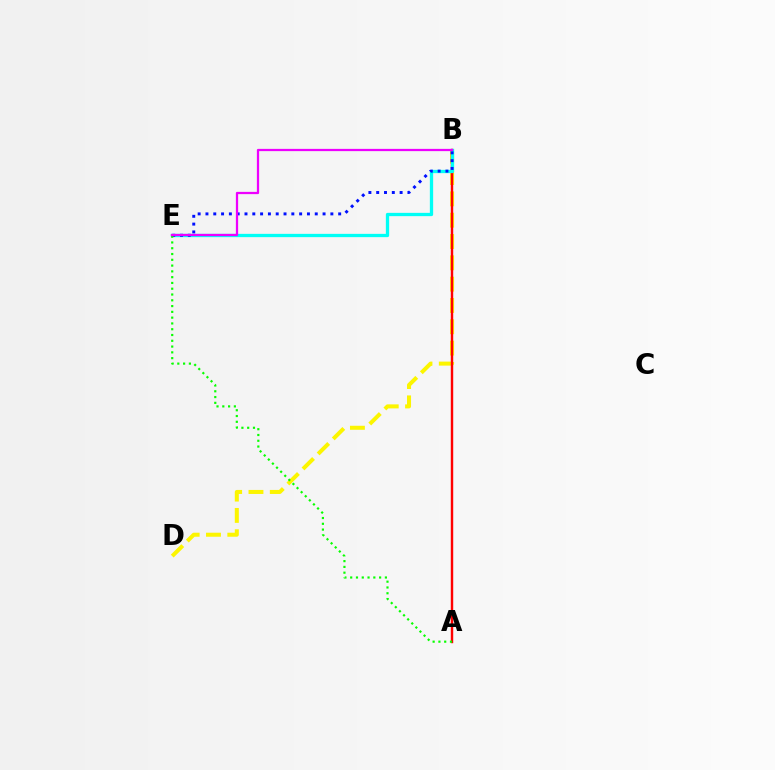{('B', 'D'): [{'color': '#fcf500', 'line_style': 'dashed', 'thickness': 2.9}], ('A', 'B'): [{'color': '#ff0000', 'line_style': 'solid', 'thickness': 1.74}], ('B', 'E'): [{'color': '#00fff6', 'line_style': 'solid', 'thickness': 2.37}, {'color': '#0010ff', 'line_style': 'dotted', 'thickness': 2.12}, {'color': '#ee00ff', 'line_style': 'solid', 'thickness': 1.63}], ('A', 'E'): [{'color': '#08ff00', 'line_style': 'dotted', 'thickness': 1.57}]}